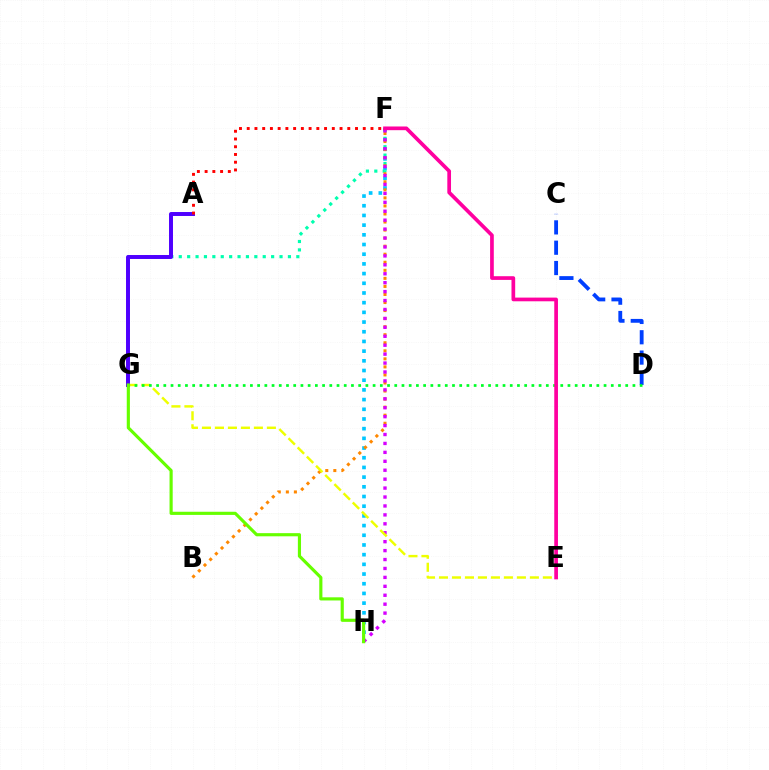{('C', 'D'): [{'color': '#003fff', 'line_style': 'dashed', 'thickness': 2.76}], ('F', 'H'): [{'color': '#00c7ff', 'line_style': 'dotted', 'thickness': 2.63}, {'color': '#d600ff', 'line_style': 'dotted', 'thickness': 2.43}], ('F', 'G'): [{'color': '#00ffaf', 'line_style': 'dotted', 'thickness': 2.28}], ('B', 'F'): [{'color': '#ff8800', 'line_style': 'dotted', 'thickness': 2.19}], ('E', 'G'): [{'color': '#eeff00', 'line_style': 'dashed', 'thickness': 1.76}], ('D', 'G'): [{'color': '#00ff27', 'line_style': 'dotted', 'thickness': 1.96}], ('A', 'G'): [{'color': '#4f00ff', 'line_style': 'solid', 'thickness': 2.85}], ('A', 'F'): [{'color': '#ff0000', 'line_style': 'dotted', 'thickness': 2.1}], ('G', 'H'): [{'color': '#66ff00', 'line_style': 'solid', 'thickness': 2.27}], ('E', 'F'): [{'color': '#ff00a0', 'line_style': 'solid', 'thickness': 2.66}]}